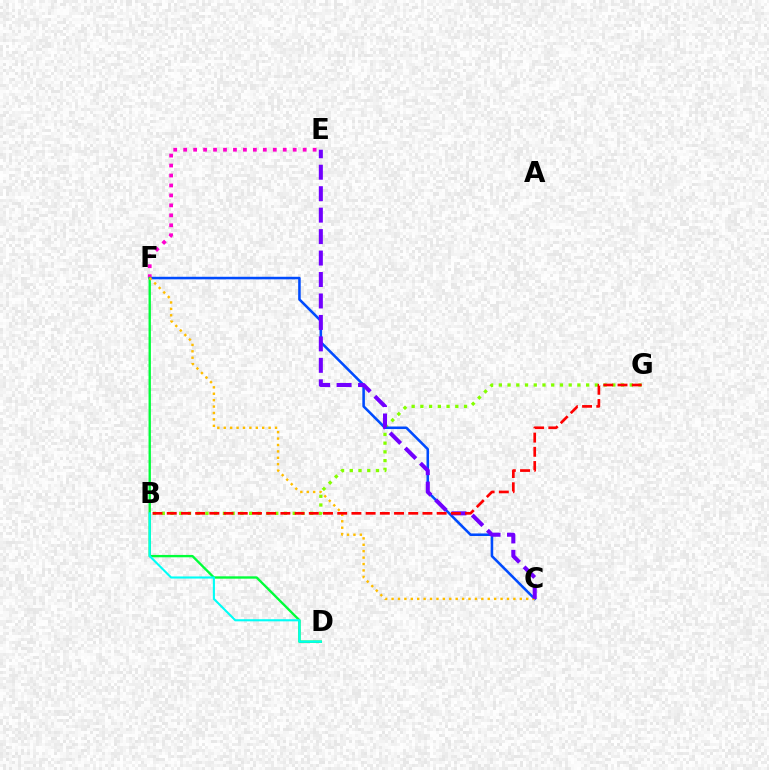{('B', 'G'): [{'color': '#84ff00', 'line_style': 'dotted', 'thickness': 2.37}, {'color': '#ff0000', 'line_style': 'dashed', 'thickness': 1.93}], ('C', 'F'): [{'color': '#004bff', 'line_style': 'solid', 'thickness': 1.84}, {'color': '#ffbd00', 'line_style': 'dotted', 'thickness': 1.74}], ('E', 'F'): [{'color': '#ff00cf', 'line_style': 'dotted', 'thickness': 2.71}], ('D', 'F'): [{'color': '#00ff39', 'line_style': 'solid', 'thickness': 1.7}], ('B', 'D'): [{'color': '#00fff6', 'line_style': 'solid', 'thickness': 1.52}], ('C', 'E'): [{'color': '#7200ff', 'line_style': 'dashed', 'thickness': 2.91}]}